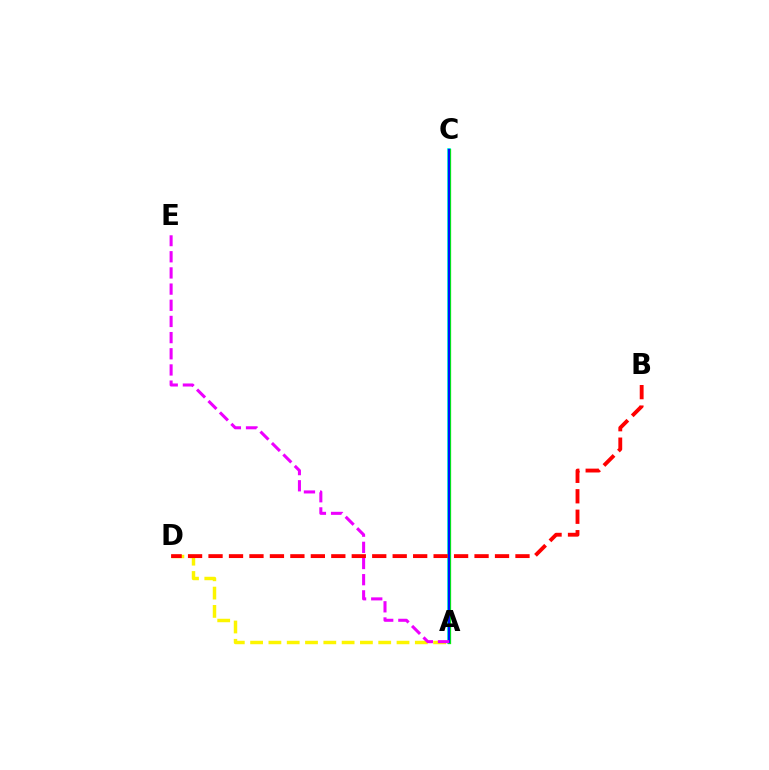{('A', 'C'): [{'color': '#00fff6', 'line_style': 'solid', 'thickness': 2.65}, {'color': '#08ff00', 'line_style': 'solid', 'thickness': 2.37}, {'color': '#0010ff', 'line_style': 'solid', 'thickness': 1.63}], ('A', 'D'): [{'color': '#fcf500', 'line_style': 'dashed', 'thickness': 2.49}], ('A', 'E'): [{'color': '#ee00ff', 'line_style': 'dashed', 'thickness': 2.2}], ('B', 'D'): [{'color': '#ff0000', 'line_style': 'dashed', 'thickness': 2.78}]}